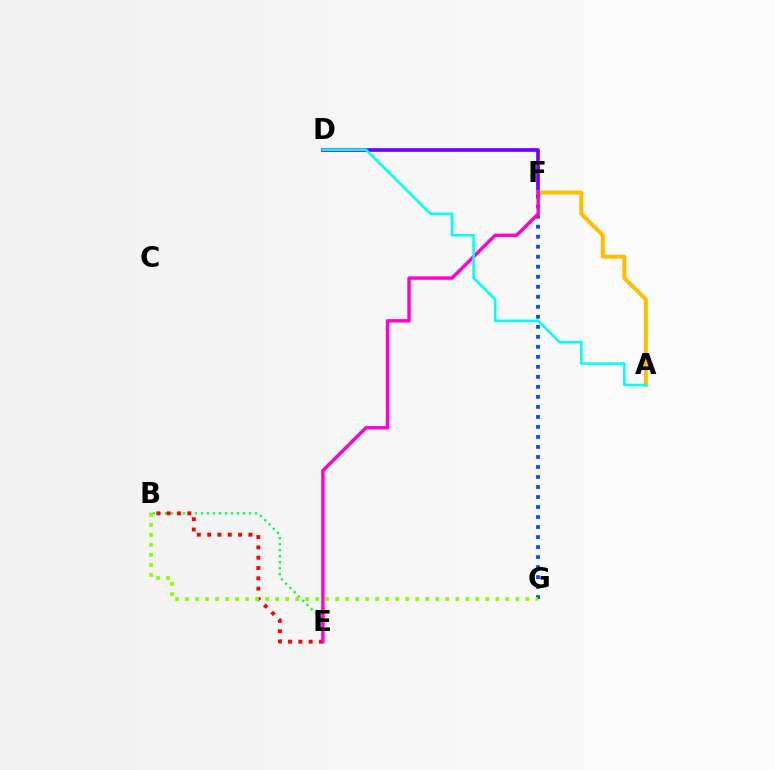{('D', 'F'): [{'color': '#7200ff', 'line_style': 'solid', 'thickness': 2.65}], ('B', 'E'): [{'color': '#00ff39', 'line_style': 'dotted', 'thickness': 1.63}, {'color': '#ff0000', 'line_style': 'dotted', 'thickness': 2.8}], ('A', 'F'): [{'color': '#ffbd00', 'line_style': 'solid', 'thickness': 2.89}], ('F', 'G'): [{'color': '#004bff', 'line_style': 'dotted', 'thickness': 2.72}], ('E', 'F'): [{'color': '#ff00cf', 'line_style': 'solid', 'thickness': 2.45}], ('B', 'G'): [{'color': '#84ff00', 'line_style': 'dotted', 'thickness': 2.72}], ('A', 'D'): [{'color': '#00fff6', 'line_style': 'solid', 'thickness': 1.85}]}